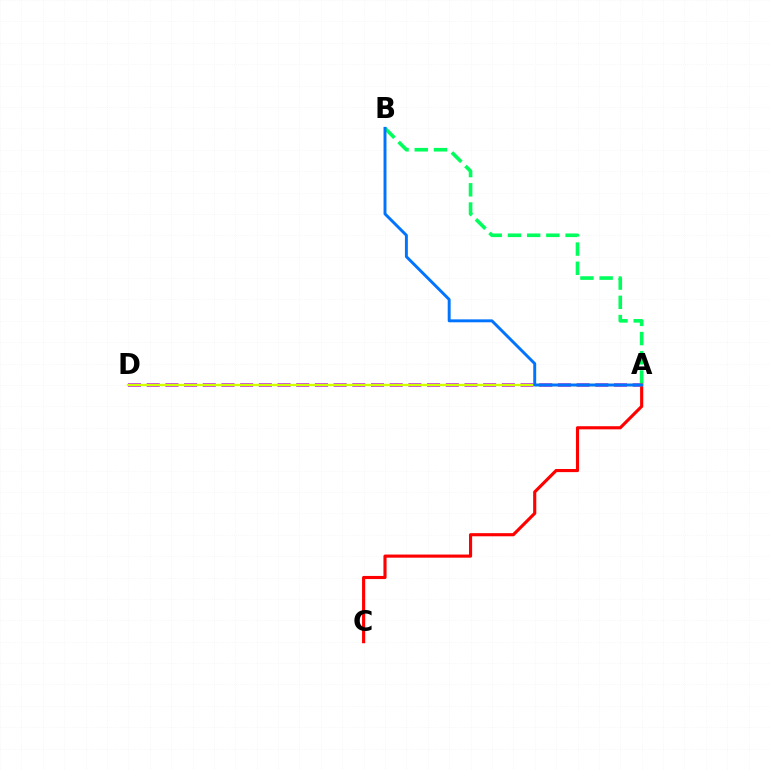{('A', 'D'): [{'color': '#b900ff', 'line_style': 'dashed', 'thickness': 2.54}, {'color': '#d1ff00', 'line_style': 'solid', 'thickness': 1.73}], ('A', 'B'): [{'color': '#00ff5c', 'line_style': 'dashed', 'thickness': 2.61}, {'color': '#0074ff', 'line_style': 'solid', 'thickness': 2.11}], ('A', 'C'): [{'color': '#ff0000', 'line_style': 'solid', 'thickness': 2.25}]}